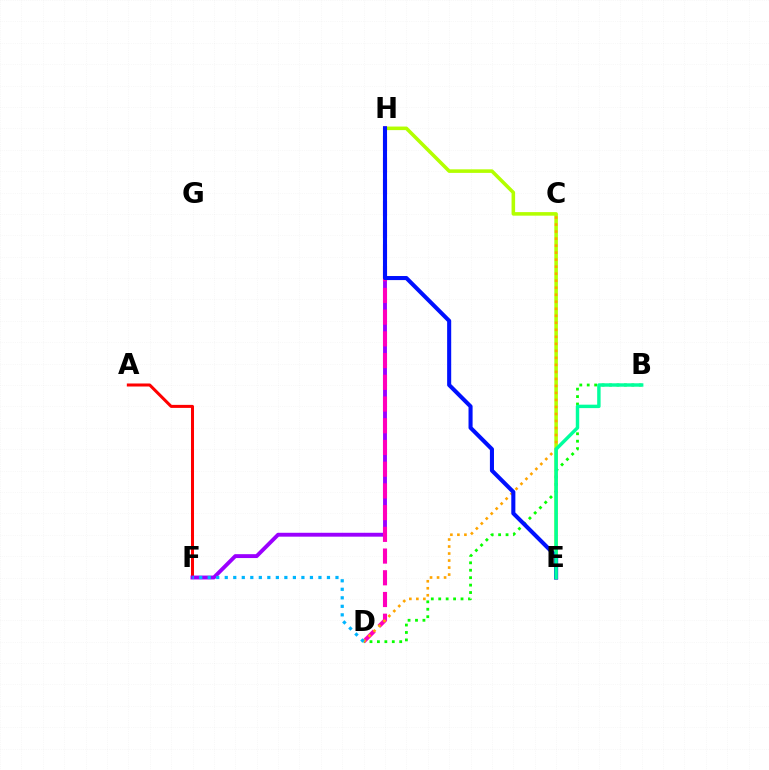{('A', 'F'): [{'color': '#ff0000', 'line_style': 'solid', 'thickness': 2.18}], ('E', 'H'): [{'color': '#b3ff00', 'line_style': 'solid', 'thickness': 2.56}, {'color': '#0010ff', 'line_style': 'solid', 'thickness': 2.93}], ('F', 'H'): [{'color': '#9b00ff', 'line_style': 'solid', 'thickness': 2.8}], ('B', 'D'): [{'color': '#08ff00', 'line_style': 'dotted', 'thickness': 2.02}], ('D', 'H'): [{'color': '#ff00bd', 'line_style': 'dashed', 'thickness': 2.95}], ('C', 'D'): [{'color': '#ffa500', 'line_style': 'dotted', 'thickness': 1.91}], ('B', 'E'): [{'color': '#00ff9d', 'line_style': 'solid', 'thickness': 2.47}], ('D', 'F'): [{'color': '#00b5ff', 'line_style': 'dotted', 'thickness': 2.31}]}